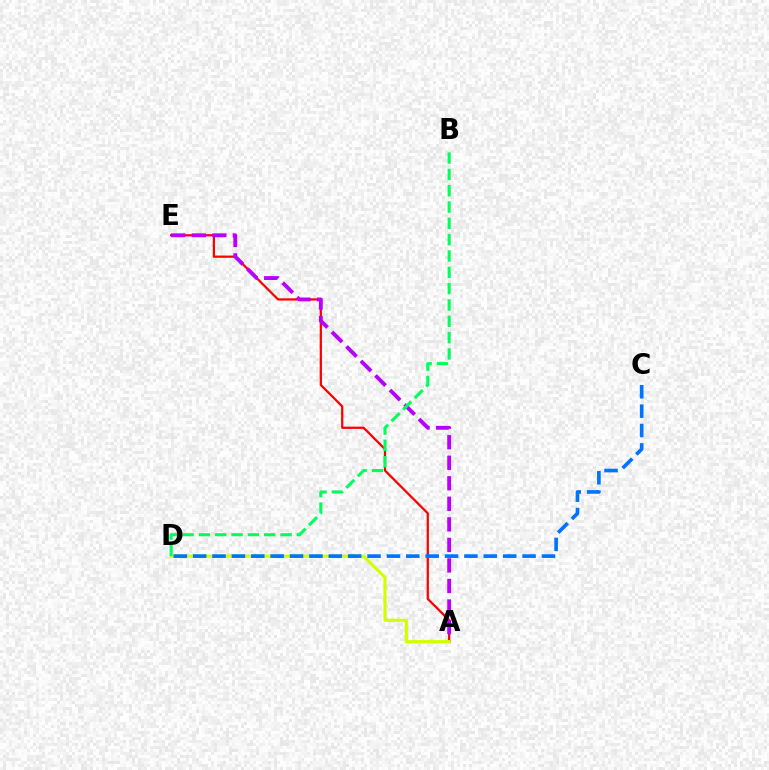{('A', 'E'): [{'color': '#ff0000', 'line_style': 'solid', 'thickness': 1.62}, {'color': '#b900ff', 'line_style': 'dashed', 'thickness': 2.79}], ('A', 'D'): [{'color': '#d1ff00', 'line_style': 'solid', 'thickness': 2.26}], ('C', 'D'): [{'color': '#0074ff', 'line_style': 'dashed', 'thickness': 2.63}], ('B', 'D'): [{'color': '#00ff5c', 'line_style': 'dashed', 'thickness': 2.22}]}